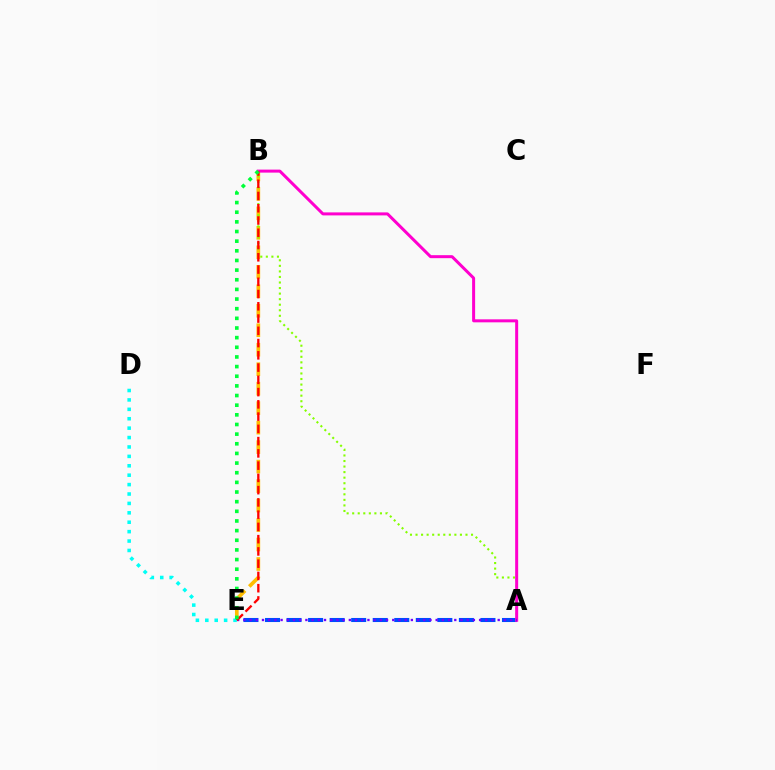{('A', 'E'): [{'color': '#004bff', 'line_style': 'dashed', 'thickness': 2.93}, {'color': '#7200ff', 'line_style': 'dotted', 'thickness': 1.69}], ('B', 'E'): [{'color': '#ffbd00', 'line_style': 'dashed', 'thickness': 2.65}, {'color': '#ff0000', 'line_style': 'dashed', 'thickness': 1.66}, {'color': '#00ff39', 'line_style': 'dotted', 'thickness': 2.62}], ('A', 'B'): [{'color': '#84ff00', 'line_style': 'dotted', 'thickness': 1.51}, {'color': '#ff00cf', 'line_style': 'solid', 'thickness': 2.16}], ('D', 'E'): [{'color': '#00fff6', 'line_style': 'dotted', 'thickness': 2.56}]}